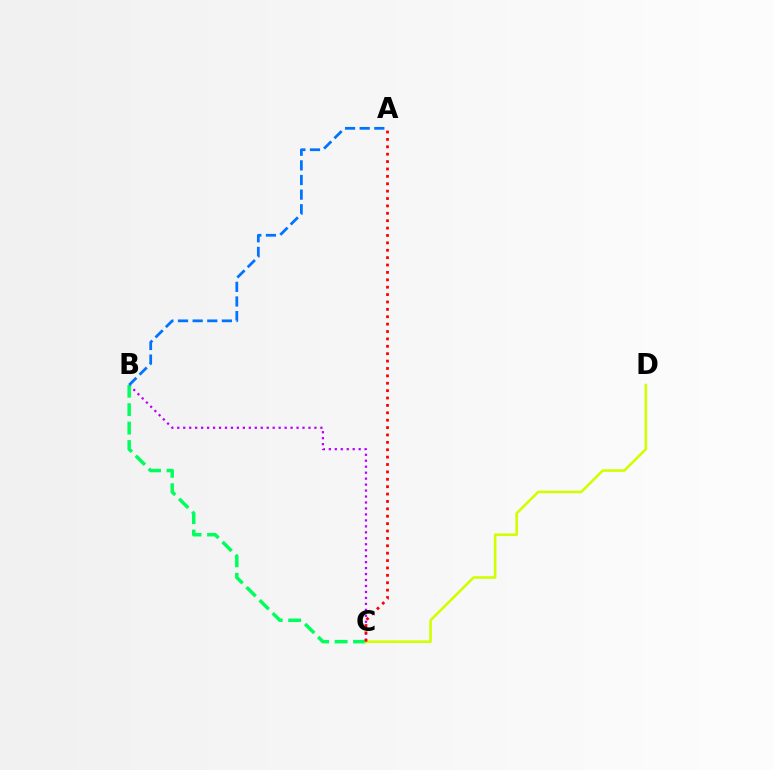{('B', 'C'): [{'color': '#b900ff', 'line_style': 'dotted', 'thickness': 1.62}, {'color': '#00ff5c', 'line_style': 'dashed', 'thickness': 2.5}], ('C', 'D'): [{'color': '#d1ff00', 'line_style': 'solid', 'thickness': 1.87}], ('A', 'B'): [{'color': '#0074ff', 'line_style': 'dashed', 'thickness': 1.99}], ('A', 'C'): [{'color': '#ff0000', 'line_style': 'dotted', 'thickness': 2.01}]}